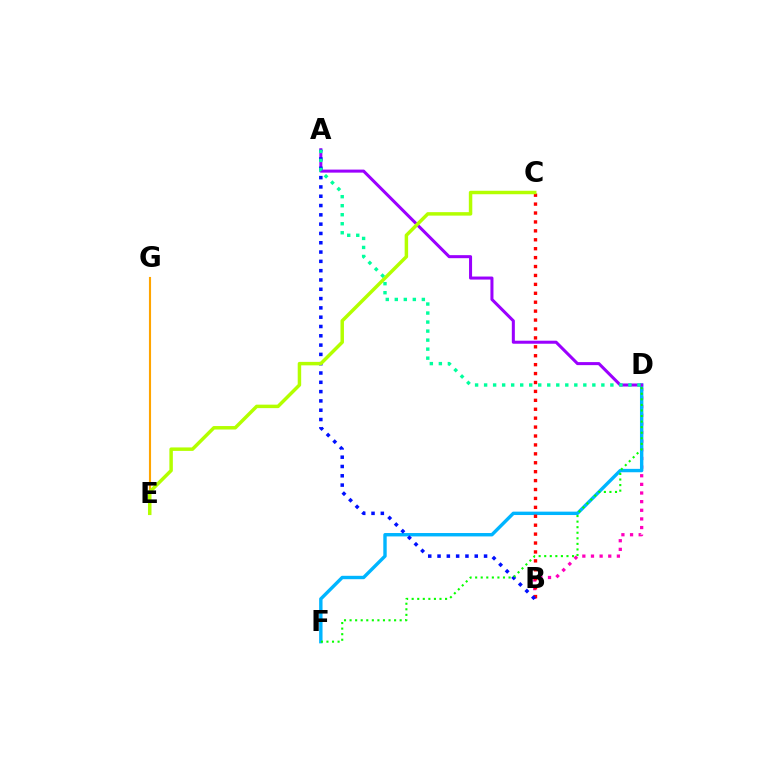{('B', 'D'): [{'color': '#ff00bd', 'line_style': 'dotted', 'thickness': 2.35}], ('D', 'F'): [{'color': '#00b5ff', 'line_style': 'solid', 'thickness': 2.44}, {'color': '#08ff00', 'line_style': 'dotted', 'thickness': 1.51}], ('B', 'C'): [{'color': '#ff0000', 'line_style': 'dotted', 'thickness': 2.42}], ('E', 'G'): [{'color': '#ffa500', 'line_style': 'solid', 'thickness': 1.52}], ('A', 'D'): [{'color': '#9b00ff', 'line_style': 'solid', 'thickness': 2.19}, {'color': '#00ff9d', 'line_style': 'dotted', 'thickness': 2.45}], ('A', 'B'): [{'color': '#0010ff', 'line_style': 'dotted', 'thickness': 2.53}], ('C', 'E'): [{'color': '#b3ff00', 'line_style': 'solid', 'thickness': 2.5}]}